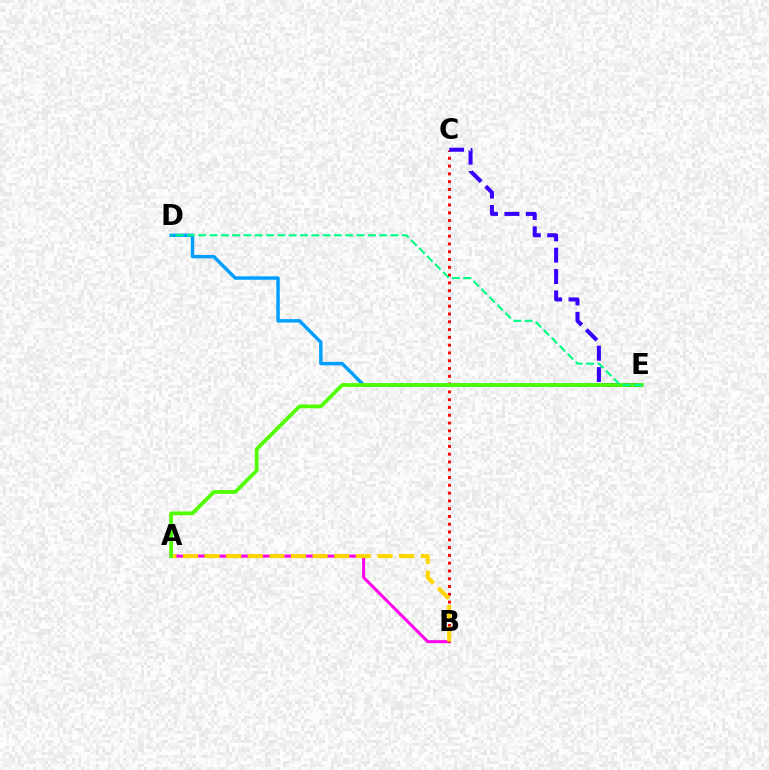{('A', 'B'): [{'color': '#ff00ed', 'line_style': 'solid', 'thickness': 2.18}, {'color': '#ffd500', 'line_style': 'dashed', 'thickness': 2.94}], ('D', 'E'): [{'color': '#009eff', 'line_style': 'solid', 'thickness': 2.46}, {'color': '#00ff86', 'line_style': 'dashed', 'thickness': 1.54}], ('B', 'C'): [{'color': '#ff0000', 'line_style': 'dotted', 'thickness': 2.12}], ('C', 'E'): [{'color': '#3700ff', 'line_style': 'dashed', 'thickness': 2.9}], ('A', 'E'): [{'color': '#4fff00', 'line_style': 'solid', 'thickness': 2.68}]}